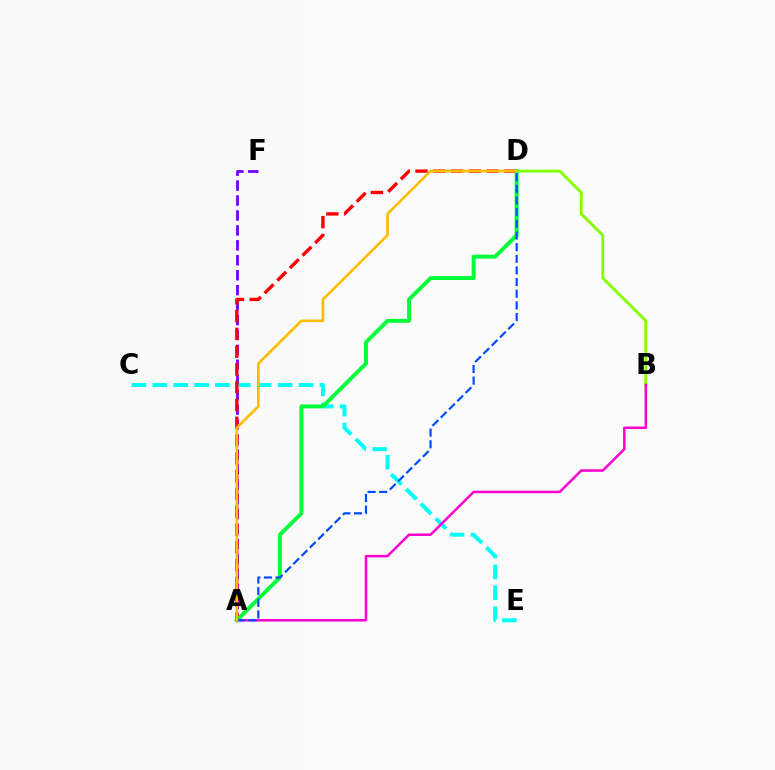{('A', 'F'): [{'color': '#7200ff', 'line_style': 'dashed', 'thickness': 2.03}], ('C', 'E'): [{'color': '#00fff6', 'line_style': 'dashed', 'thickness': 2.84}], ('B', 'D'): [{'color': '#84ff00', 'line_style': 'solid', 'thickness': 2.07}], ('A', 'D'): [{'color': '#ff0000', 'line_style': 'dashed', 'thickness': 2.42}, {'color': '#00ff39', 'line_style': 'solid', 'thickness': 2.83}, {'color': '#004bff', 'line_style': 'dashed', 'thickness': 1.58}, {'color': '#ffbd00', 'line_style': 'solid', 'thickness': 1.9}], ('A', 'B'): [{'color': '#ff00cf', 'line_style': 'solid', 'thickness': 1.8}]}